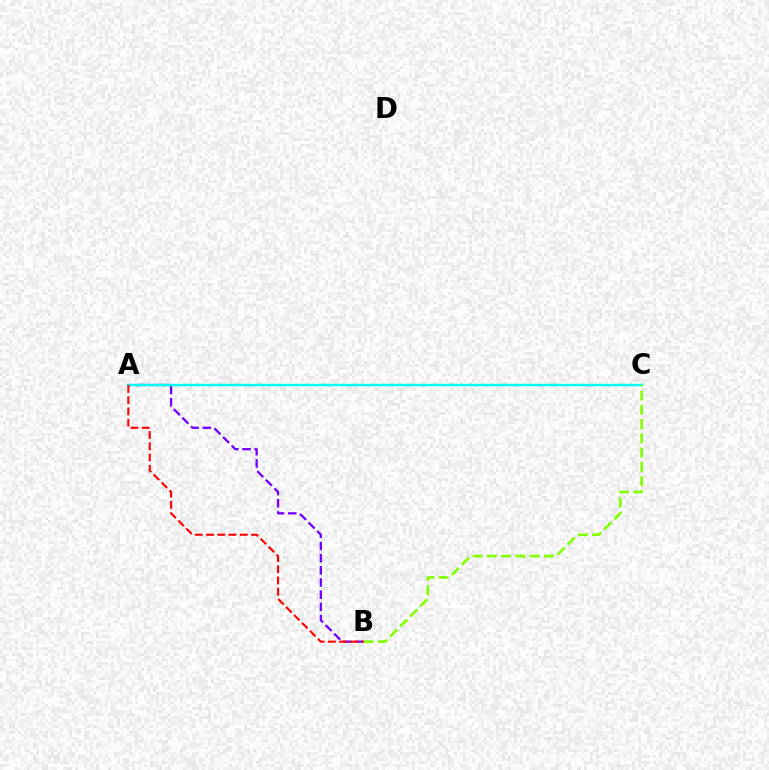{('A', 'B'): [{'color': '#7200ff', 'line_style': 'dashed', 'thickness': 1.65}, {'color': '#ff0000', 'line_style': 'dashed', 'thickness': 1.53}], ('A', 'C'): [{'color': '#00fff6', 'line_style': 'solid', 'thickness': 1.77}], ('B', 'C'): [{'color': '#84ff00', 'line_style': 'dashed', 'thickness': 1.94}]}